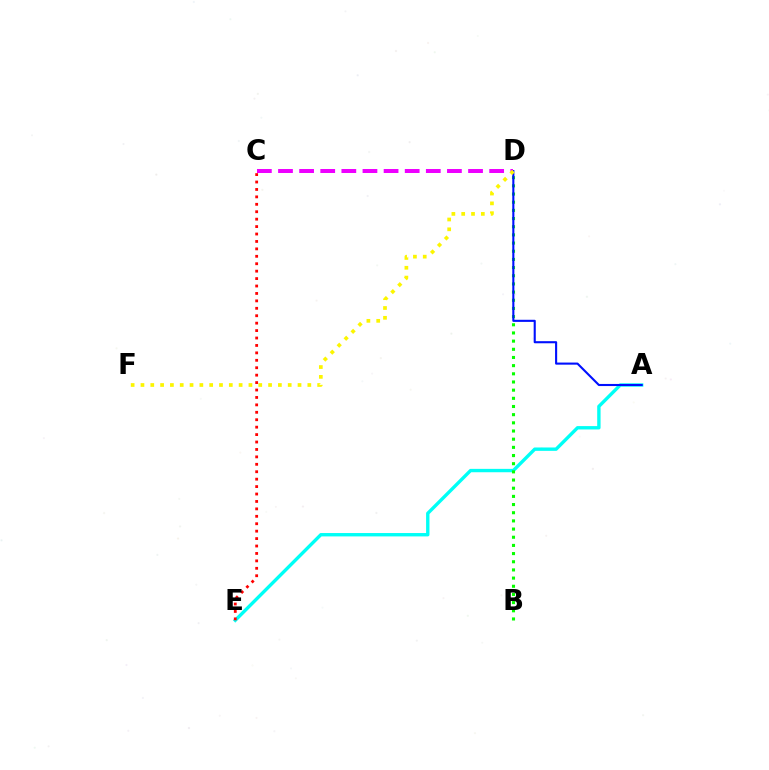{('A', 'E'): [{'color': '#00fff6', 'line_style': 'solid', 'thickness': 2.43}], ('B', 'D'): [{'color': '#08ff00', 'line_style': 'dotted', 'thickness': 2.22}], ('A', 'D'): [{'color': '#0010ff', 'line_style': 'solid', 'thickness': 1.51}], ('C', 'D'): [{'color': '#ee00ff', 'line_style': 'dashed', 'thickness': 2.87}], ('D', 'F'): [{'color': '#fcf500', 'line_style': 'dotted', 'thickness': 2.67}], ('C', 'E'): [{'color': '#ff0000', 'line_style': 'dotted', 'thickness': 2.02}]}